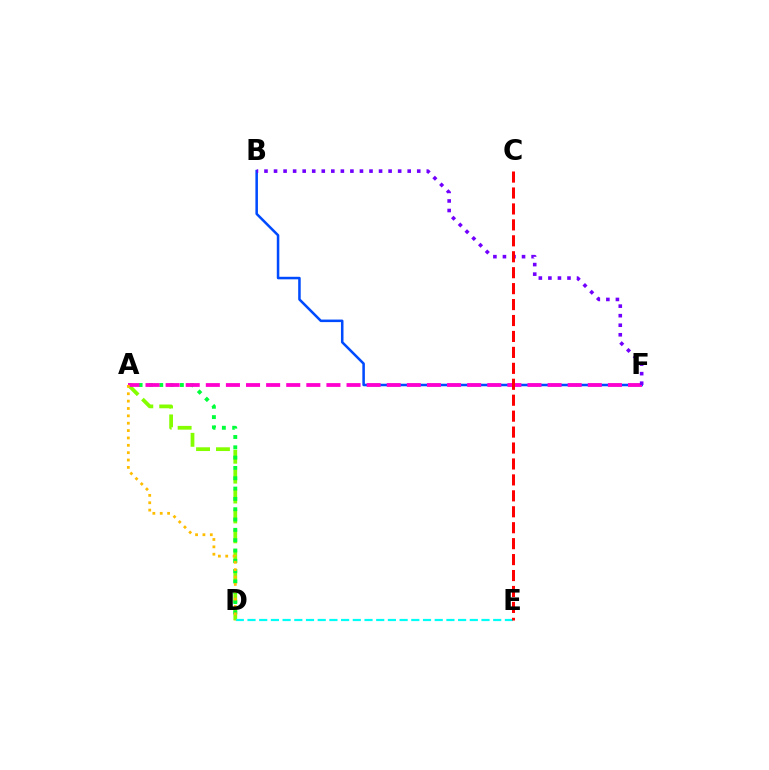{('B', 'F'): [{'color': '#004bff', 'line_style': 'solid', 'thickness': 1.82}, {'color': '#7200ff', 'line_style': 'dotted', 'thickness': 2.59}], ('A', 'D'): [{'color': '#84ff00', 'line_style': 'dashed', 'thickness': 2.7}, {'color': '#00ff39', 'line_style': 'dotted', 'thickness': 2.8}, {'color': '#ffbd00', 'line_style': 'dotted', 'thickness': 2.0}], ('D', 'E'): [{'color': '#00fff6', 'line_style': 'dashed', 'thickness': 1.59}], ('A', 'F'): [{'color': '#ff00cf', 'line_style': 'dashed', 'thickness': 2.73}], ('C', 'E'): [{'color': '#ff0000', 'line_style': 'dashed', 'thickness': 2.17}]}